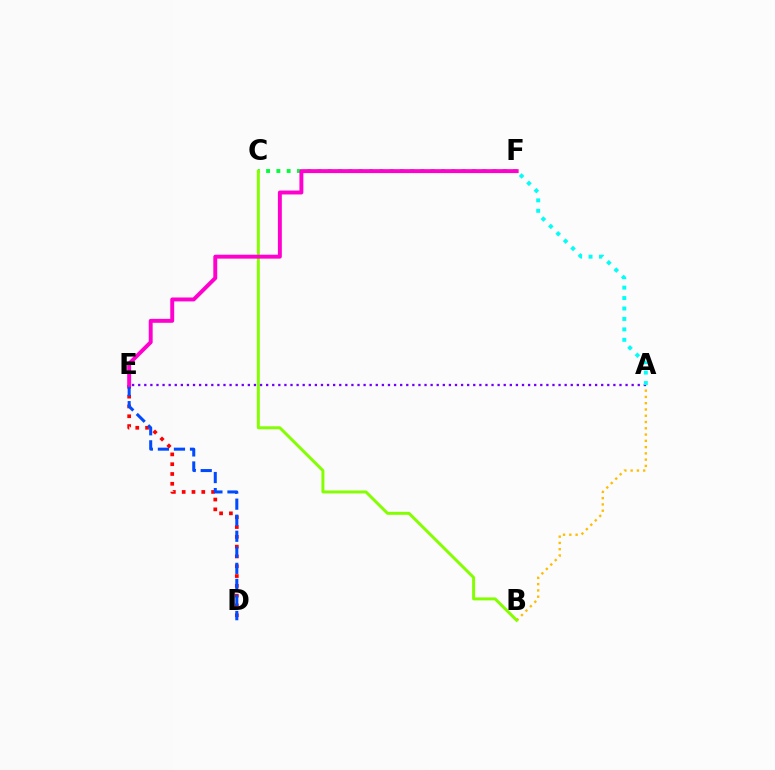{('C', 'F'): [{'color': '#00ff39', 'line_style': 'dotted', 'thickness': 2.8}], ('D', 'E'): [{'color': '#ff0000', 'line_style': 'dotted', 'thickness': 2.66}, {'color': '#004bff', 'line_style': 'dashed', 'thickness': 2.18}], ('A', 'B'): [{'color': '#ffbd00', 'line_style': 'dotted', 'thickness': 1.7}], ('B', 'C'): [{'color': '#84ff00', 'line_style': 'solid', 'thickness': 2.14}], ('A', 'E'): [{'color': '#7200ff', 'line_style': 'dotted', 'thickness': 1.66}], ('A', 'F'): [{'color': '#00fff6', 'line_style': 'dotted', 'thickness': 2.84}], ('E', 'F'): [{'color': '#ff00cf', 'line_style': 'solid', 'thickness': 2.82}]}